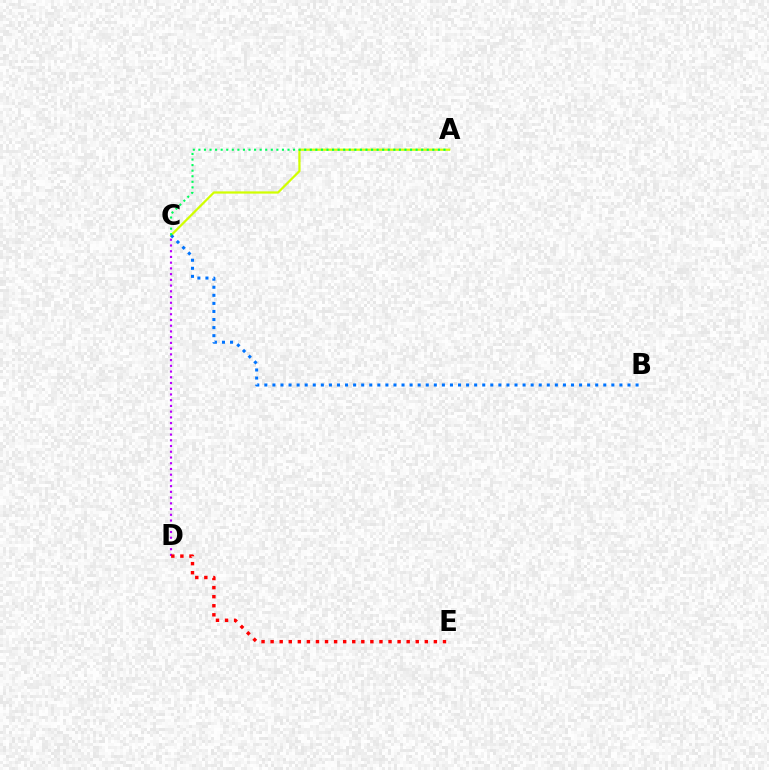{('A', 'C'): [{'color': '#d1ff00', 'line_style': 'solid', 'thickness': 1.61}, {'color': '#00ff5c', 'line_style': 'dotted', 'thickness': 1.51}], ('C', 'D'): [{'color': '#b900ff', 'line_style': 'dotted', 'thickness': 1.56}], ('B', 'C'): [{'color': '#0074ff', 'line_style': 'dotted', 'thickness': 2.19}], ('D', 'E'): [{'color': '#ff0000', 'line_style': 'dotted', 'thickness': 2.46}]}